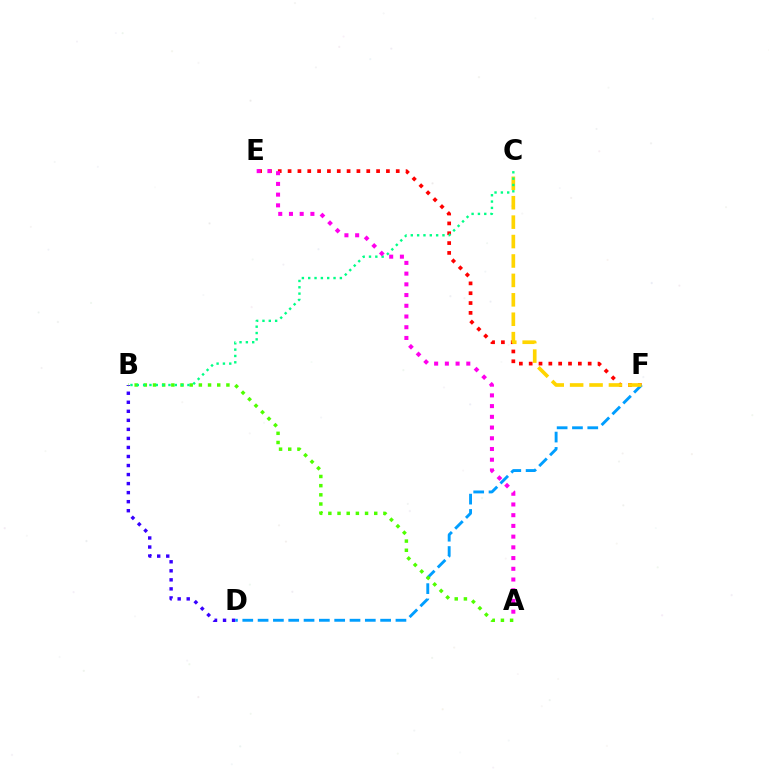{('E', 'F'): [{'color': '#ff0000', 'line_style': 'dotted', 'thickness': 2.67}], ('B', 'D'): [{'color': '#3700ff', 'line_style': 'dotted', 'thickness': 2.46}], ('D', 'F'): [{'color': '#009eff', 'line_style': 'dashed', 'thickness': 2.08}], ('C', 'F'): [{'color': '#ffd500', 'line_style': 'dashed', 'thickness': 2.64}], ('A', 'B'): [{'color': '#4fff00', 'line_style': 'dotted', 'thickness': 2.49}], ('B', 'C'): [{'color': '#00ff86', 'line_style': 'dotted', 'thickness': 1.72}], ('A', 'E'): [{'color': '#ff00ed', 'line_style': 'dotted', 'thickness': 2.91}]}